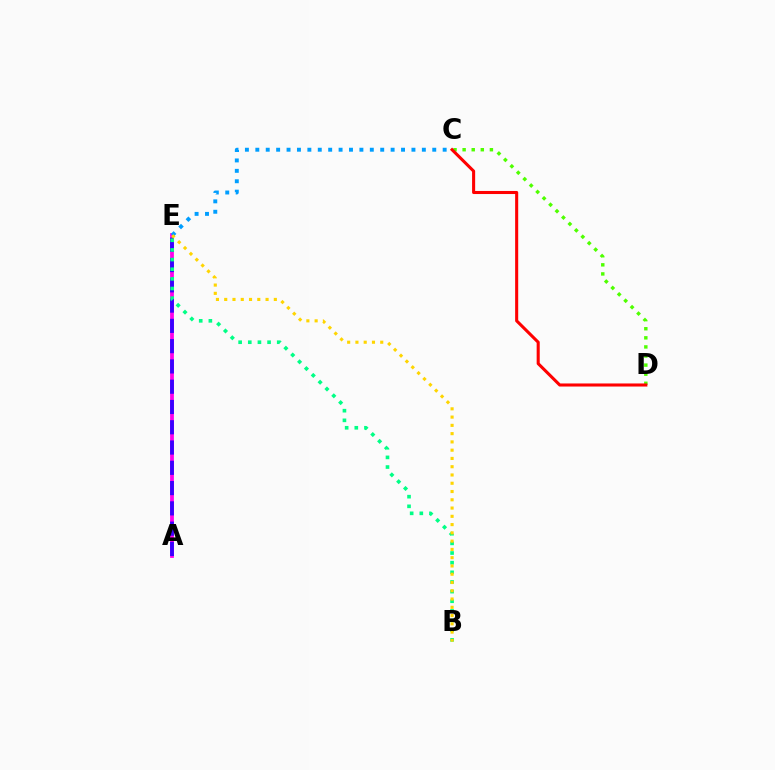{('A', 'E'): [{'color': '#ff00ed', 'line_style': 'solid', 'thickness': 2.73}, {'color': '#3700ff', 'line_style': 'dashed', 'thickness': 2.75}], ('C', 'E'): [{'color': '#009eff', 'line_style': 'dotted', 'thickness': 2.83}], ('C', 'D'): [{'color': '#4fff00', 'line_style': 'dotted', 'thickness': 2.47}, {'color': '#ff0000', 'line_style': 'solid', 'thickness': 2.21}], ('B', 'E'): [{'color': '#00ff86', 'line_style': 'dotted', 'thickness': 2.62}, {'color': '#ffd500', 'line_style': 'dotted', 'thickness': 2.25}]}